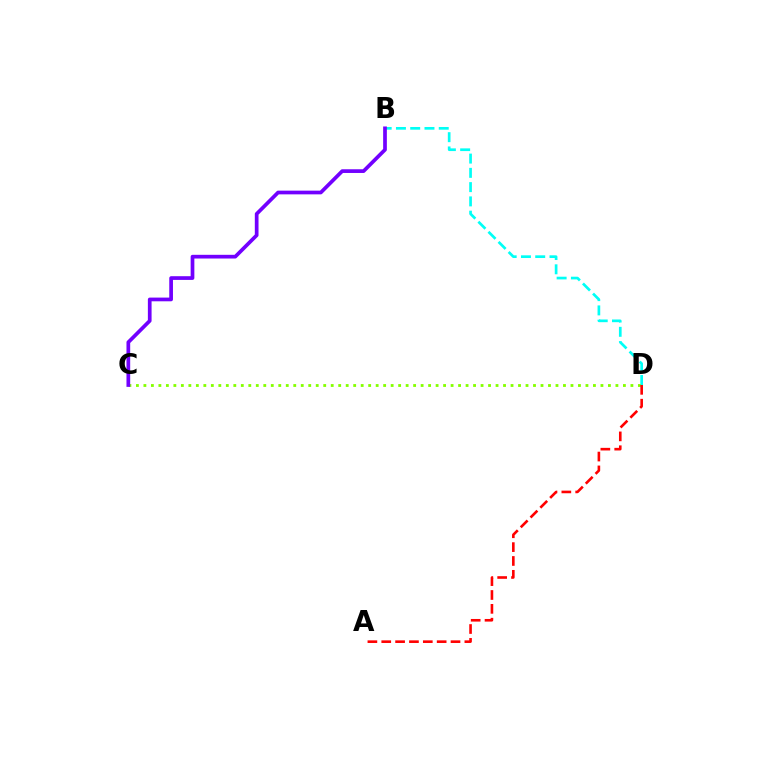{('B', 'D'): [{'color': '#00fff6', 'line_style': 'dashed', 'thickness': 1.94}], ('C', 'D'): [{'color': '#84ff00', 'line_style': 'dotted', 'thickness': 2.04}], ('B', 'C'): [{'color': '#7200ff', 'line_style': 'solid', 'thickness': 2.67}], ('A', 'D'): [{'color': '#ff0000', 'line_style': 'dashed', 'thickness': 1.88}]}